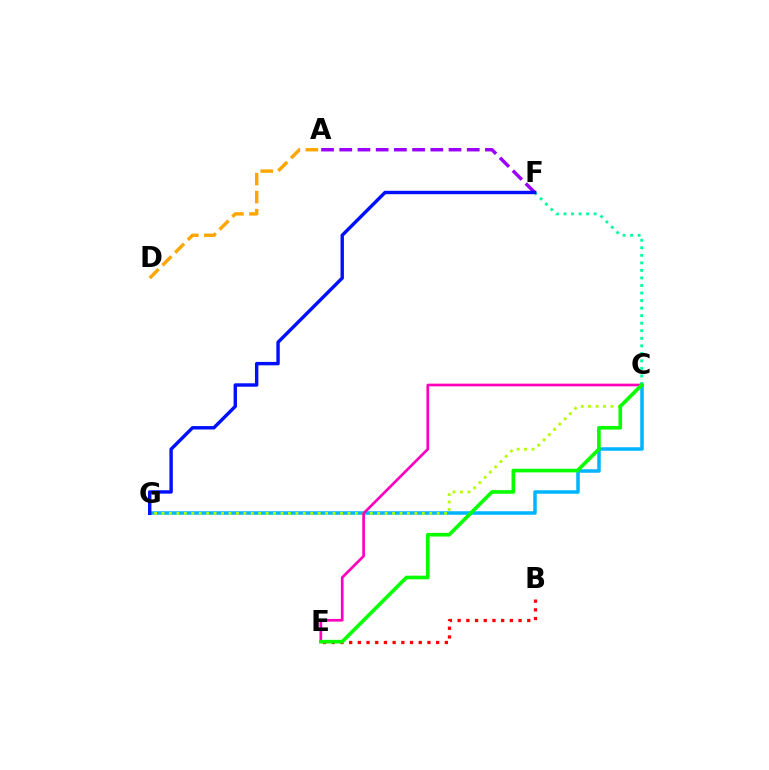{('A', 'F'): [{'color': '#9b00ff', 'line_style': 'dashed', 'thickness': 2.47}], ('C', 'G'): [{'color': '#00b5ff', 'line_style': 'solid', 'thickness': 2.53}, {'color': '#b3ff00', 'line_style': 'dotted', 'thickness': 2.02}], ('C', 'F'): [{'color': '#00ff9d', 'line_style': 'dotted', 'thickness': 2.05}], ('A', 'D'): [{'color': '#ffa500', 'line_style': 'dashed', 'thickness': 2.45}], ('B', 'E'): [{'color': '#ff0000', 'line_style': 'dotted', 'thickness': 2.36}], ('C', 'E'): [{'color': '#ff00bd', 'line_style': 'solid', 'thickness': 1.94}, {'color': '#08ff00', 'line_style': 'solid', 'thickness': 2.62}], ('F', 'G'): [{'color': '#0010ff', 'line_style': 'solid', 'thickness': 2.45}]}